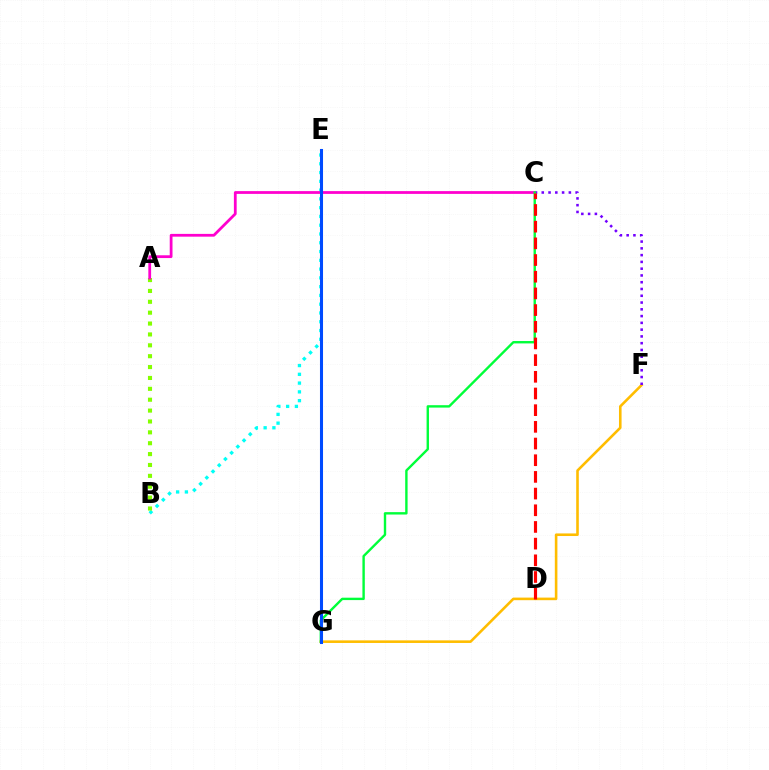{('B', 'E'): [{'color': '#00fff6', 'line_style': 'dotted', 'thickness': 2.38}], ('A', 'B'): [{'color': '#84ff00', 'line_style': 'dotted', 'thickness': 2.96}], ('F', 'G'): [{'color': '#ffbd00', 'line_style': 'solid', 'thickness': 1.87}], ('C', 'F'): [{'color': '#7200ff', 'line_style': 'dotted', 'thickness': 1.84}], ('A', 'C'): [{'color': '#ff00cf', 'line_style': 'solid', 'thickness': 2.0}], ('C', 'G'): [{'color': '#00ff39', 'line_style': 'solid', 'thickness': 1.72}], ('E', 'G'): [{'color': '#004bff', 'line_style': 'solid', 'thickness': 2.2}], ('C', 'D'): [{'color': '#ff0000', 'line_style': 'dashed', 'thickness': 2.27}]}